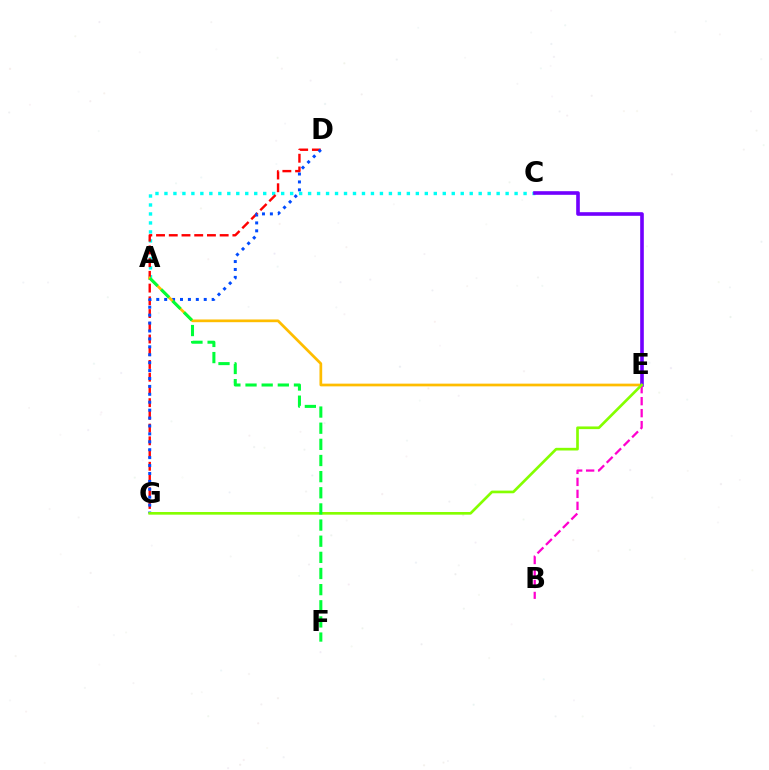{('A', 'C'): [{'color': '#00fff6', 'line_style': 'dotted', 'thickness': 2.44}], ('D', 'G'): [{'color': '#ff0000', 'line_style': 'dashed', 'thickness': 1.73}, {'color': '#004bff', 'line_style': 'dotted', 'thickness': 2.15}], ('A', 'E'): [{'color': '#ffbd00', 'line_style': 'solid', 'thickness': 1.96}], ('C', 'E'): [{'color': '#7200ff', 'line_style': 'solid', 'thickness': 2.61}], ('B', 'E'): [{'color': '#ff00cf', 'line_style': 'dashed', 'thickness': 1.63}], ('E', 'G'): [{'color': '#84ff00', 'line_style': 'solid', 'thickness': 1.92}], ('A', 'F'): [{'color': '#00ff39', 'line_style': 'dashed', 'thickness': 2.19}]}